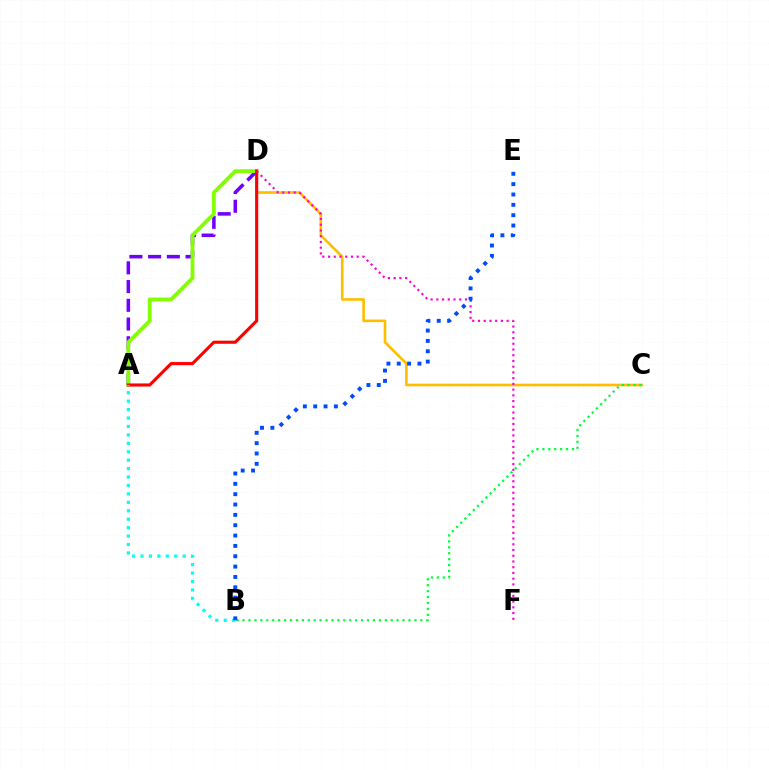{('C', 'D'): [{'color': '#ffbd00', 'line_style': 'solid', 'thickness': 1.88}], ('A', 'D'): [{'color': '#7200ff', 'line_style': 'dashed', 'thickness': 2.54}, {'color': '#84ff00', 'line_style': 'solid', 'thickness': 2.73}, {'color': '#ff0000', 'line_style': 'solid', 'thickness': 2.25}], ('D', 'F'): [{'color': '#ff00cf', 'line_style': 'dotted', 'thickness': 1.56}], ('A', 'B'): [{'color': '#00fff6', 'line_style': 'dotted', 'thickness': 2.29}], ('B', 'C'): [{'color': '#00ff39', 'line_style': 'dotted', 'thickness': 1.61}], ('B', 'E'): [{'color': '#004bff', 'line_style': 'dotted', 'thickness': 2.81}]}